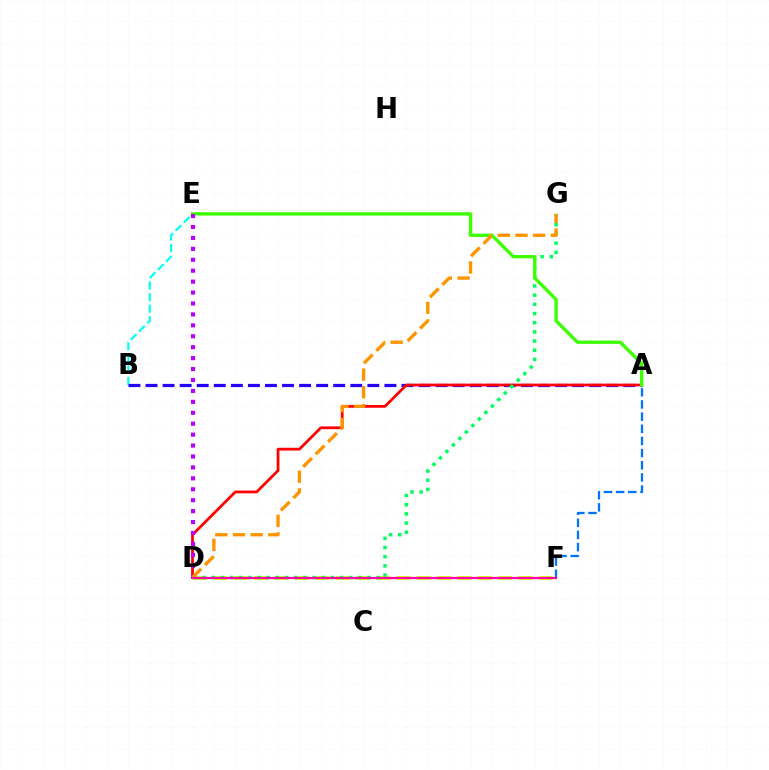{('B', 'E'): [{'color': '#00fff6', 'line_style': 'dashed', 'thickness': 1.57}], ('D', 'F'): [{'color': '#d1ff00', 'line_style': 'dashed', 'thickness': 2.76}, {'color': '#ff00ac', 'line_style': 'solid', 'thickness': 1.61}], ('A', 'B'): [{'color': '#2500ff', 'line_style': 'dashed', 'thickness': 2.32}], ('A', 'D'): [{'color': '#ff0000', 'line_style': 'solid', 'thickness': 1.99}], ('D', 'G'): [{'color': '#00ff5c', 'line_style': 'dotted', 'thickness': 2.49}, {'color': '#ff9400', 'line_style': 'dashed', 'thickness': 2.4}], ('A', 'E'): [{'color': '#3dff00', 'line_style': 'solid', 'thickness': 2.42}], ('A', 'F'): [{'color': '#0074ff', 'line_style': 'dashed', 'thickness': 1.65}], ('D', 'E'): [{'color': '#b900ff', 'line_style': 'dotted', 'thickness': 2.97}]}